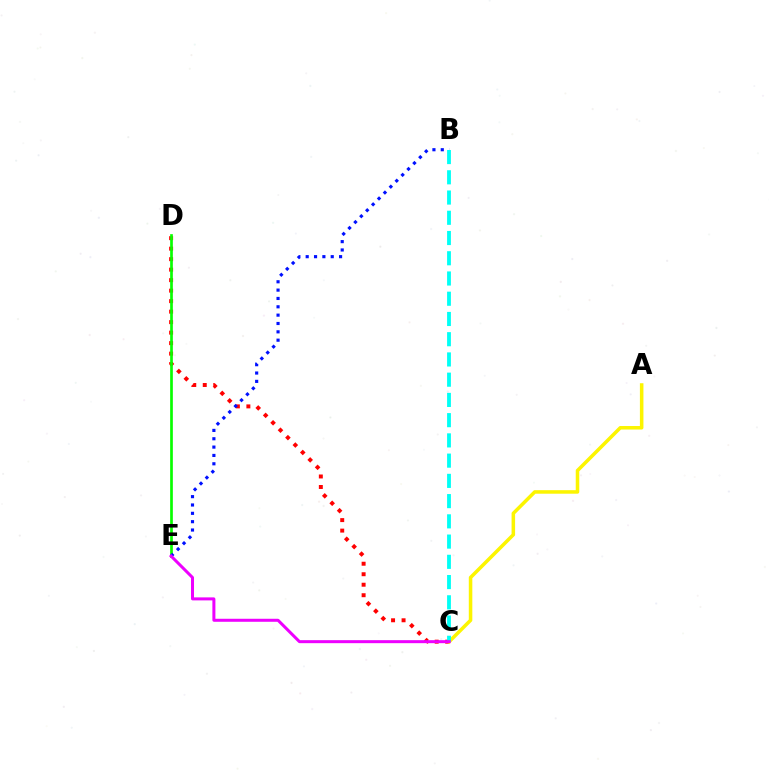{('C', 'D'): [{'color': '#ff0000', 'line_style': 'dotted', 'thickness': 2.85}], ('A', 'C'): [{'color': '#fcf500', 'line_style': 'solid', 'thickness': 2.54}], ('D', 'E'): [{'color': '#08ff00', 'line_style': 'solid', 'thickness': 1.93}], ('B', 'E'): [{'color': '#0010ff', 'line_style': 'dotted', 'thickness': 2.27}], ('B', 'C'): [{'color': '#00fff6', 'line_style': 'dashed', 'thickness': 2.75}], ('C', 'E'): [{'color': '#ee00ff', 'line_style': 'solid', 'thickness': 2.17}]}